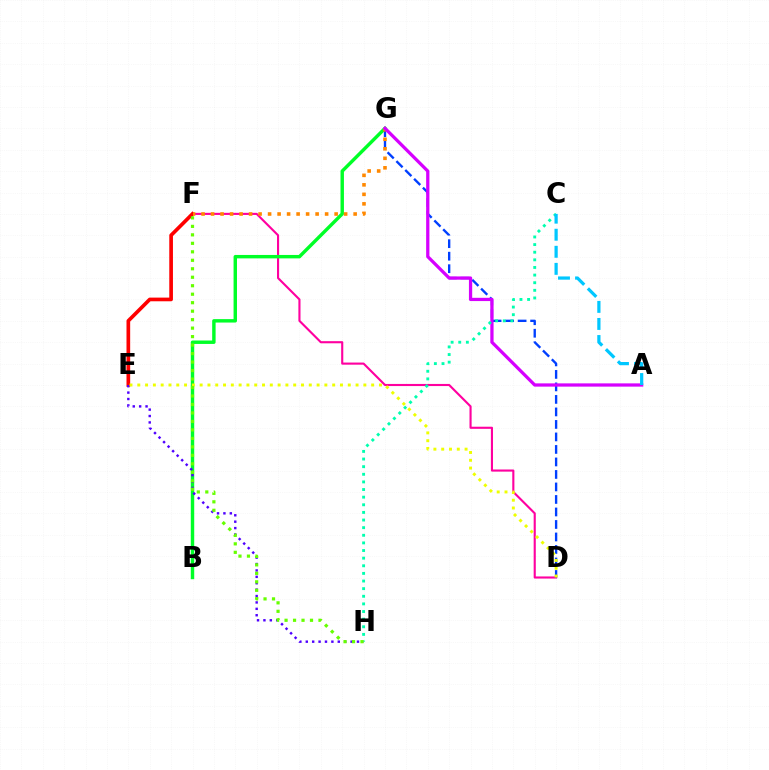{('D', 'F'): [{'color': '#ff00a0', 'line_style': 'solid', 'thickness': 1.52}], ('B', 'G'): [{'color': '#00ff27', 'line_style': 'solid', 'thickness': 2.47}], ('E', 'F'): [{'color': '#ff0000', 'line_style': 'solid', 'thickness': 2.65}], ('D', 'G'): [{'color': '#003fff', 'line_style': 'dashed', 'thickness': 1.7}], ('E', 'H'): [{'color': '#4f00ff', 'line_style': 'dotted', 'thickness': 1.74}], ('F', 'G'): [{'color': '#ff8800', 'line_style': 'dotted', 'thickness': 2.58}], ('A', 'G'): [{'color': '#d600ff', 'line_style': 'solid', 'thickness': 2.34}], ('D', 'E'): [{'color': '#eeff00', 'line_style': 'dotted', 'thickness': 2.12}], ('C', 'H'): [{'color': '#00ffaf', 'line_style': 'dotted', 'thickness': 2.07}], ('A', 'C'): [{'color': '#00c7ff', 'line_style': 'dashed', 'thickness': 2.32}], ('F', 'H'): [{'color': '#66ff00', 'line_style': 'dotted', 'thickness': 2.3}]}